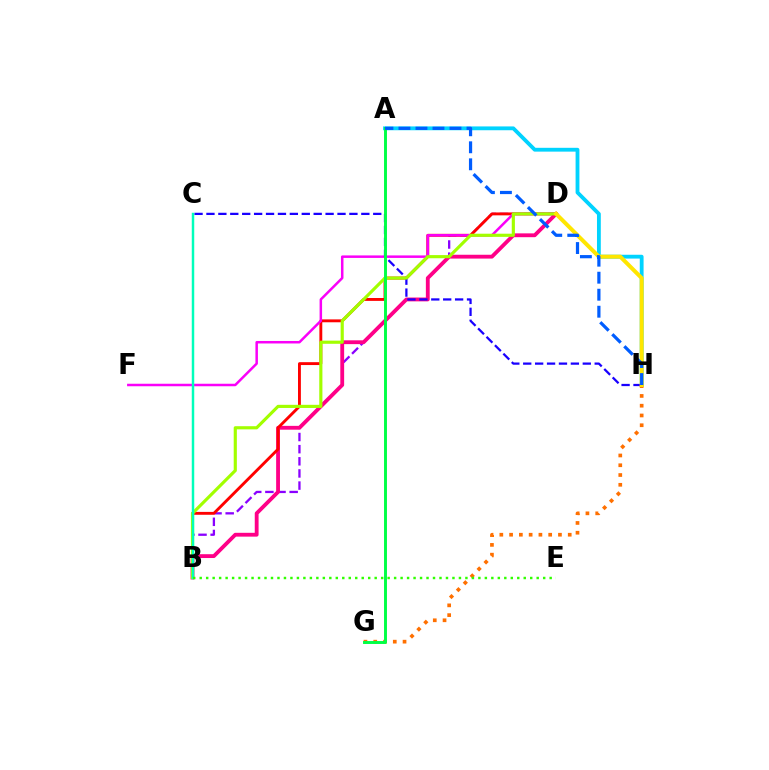{('B', 'D'): [{'color': '#8a00ff', 'line_style': 'dashed', 'thickness': 1.65}, {'color': '#ff0088', 'line_style': 'solid', 'thickness': 2.76}, {'color': '#ff0000', 'line_style': 'solid', 'thickness': 2.07}, {'color': '#a2ff00', 'line_style': 'solid', 'thickness': 2.27}], ('A', 'H'): [{'color': '#00d3ff', 'line_style': 'solid', 'thickness': 2.75}, {'color': '#005dff', 'line_style': 'dashed', 'thickness': 2.31}], ('D', 'F'): [{'color': '#fa00f9', 'line_style': 'solid', 'thickness': 1.8}], ('C', 'H'): [{'color': '#1900ff', 'line_style': 'dashed', 'thickness': 1.62}], ('G', 'H'): [{'color': '#ff7000', 'line_style': 'dotted', 'thickness': 2.66}], ('D', 'H'): [{'color': '#ffe600', 'line_style': 'solid', 'thickness': 2.87}], ('A', 'G'): [{'color': '#00ff45', 'line_style': 'solid', 'thickness': 2.11}], ('B', 'C'): [{'color': '#00ffbb', 'line_style': 'solid', 'thickness': 1.78}], ('B', 'E'): [{'color': '#31ff00', 'line_style': 'dotted', 'thickness': 1.76}]}